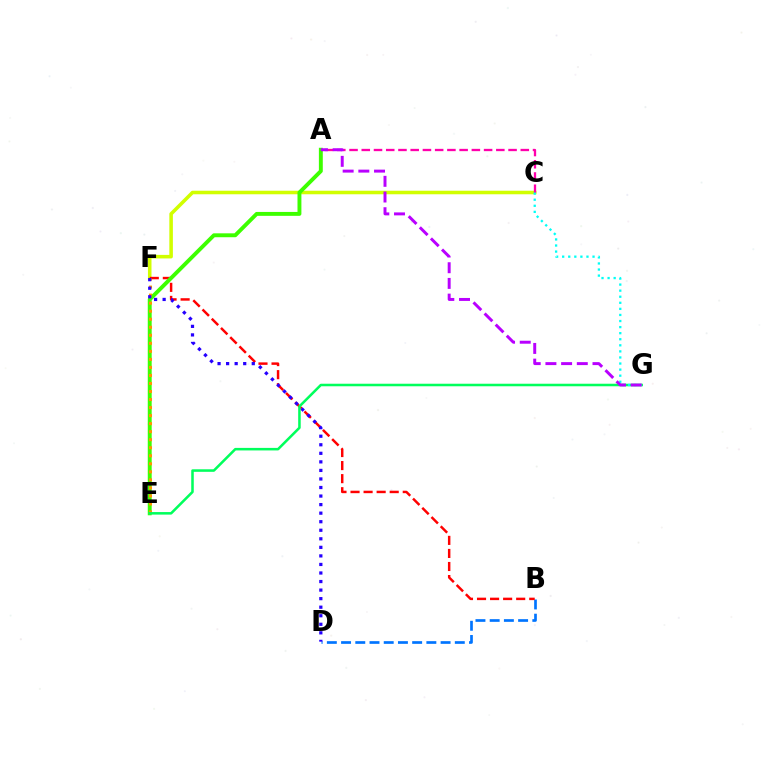{('C', 'F'): [{'color': '#d1ff00', 'line_style': 'solid', 'thickness': 2.56}], ('B', 'D'): [{'color': '#0074ff', 'line_style': 'dashed', 'thickness': 1.93}], ('B', 'F'): [{'color': '#ff0000', 'line_style': 'dashed', 'thickness': 1.77}], ('A', 'E'): [{'color': '#3dff00', 'line_style': 'solid', 'thickness': 2.81}], ('A', 'C'): [{'color': '#ff00ac', 'line_style': 'dashed', 'thickness': 1.66}], ('E', 'F'): [{'color': '#ff9400', 'line_style': 'dotted', 'thickness': 2.18}], ('D', 'F'): [{'color': '#2500ff', 'line_style': 'dotted', 'thickness': 2.32}], ('E', 'G'): [{'color': '#00ff5c', 'line_style': 'solid', 'thickness': 1.83}], ('C', 'G'): [{'color': '#00fff6', 'line_style': 'dotted', 'thickness': 1.65}], ('A', 'G'): [{'color': '#b900ff', 'line_style': 'dashed', 'thickness': 2.13}]}